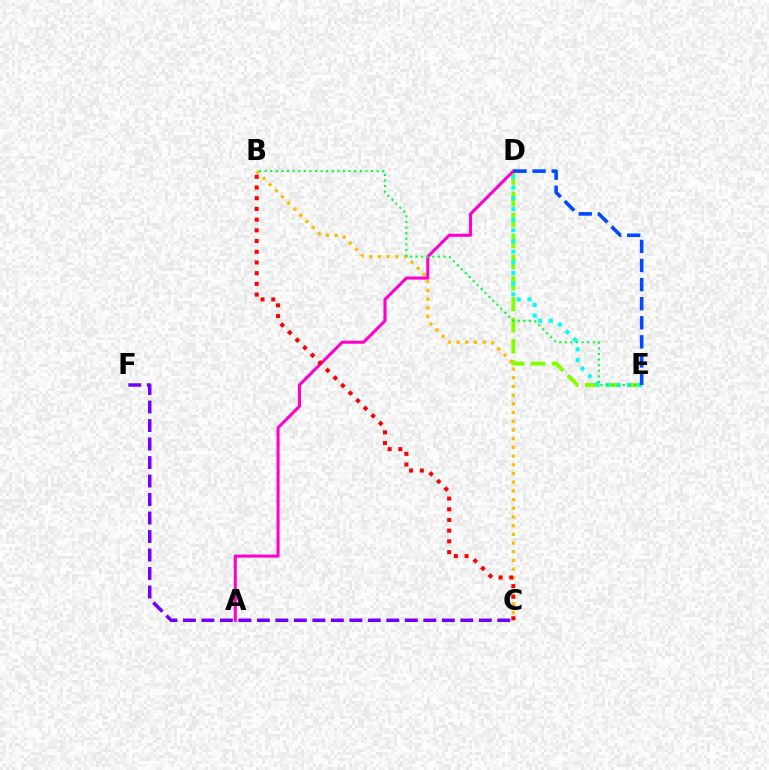{('D', 'E'): [{'color': '#84ff00', 'line_style': 'dashed', 'thickness': 2.86}, {'color': '#00fff6', 'line_style': 'dotted', 'thickness': 2.9}, {'color': '#004bff', 'line_style': 'dashed', 'thickness': 2.59}], ('B', 'C'): [{'color': '#ffbd00', 'line_style': 'dotted', 'thickness': 2.36}, {'color': '#ff0000', 'line_style': 'dotted', 'thickness': 2.91}], ('A', 'D'): [{'color': '#ff00cf', 'line_style': 'solid', 'thickness': 2.21}], ('B', 'E'): [{'color': '#00ff39', 'line_style': 'dotted', 'thickness': 1.52}], ('C', 'F'): [{'color': '#7200ff', 'line_style': 'dashed', 'thickness': 2.51}]}